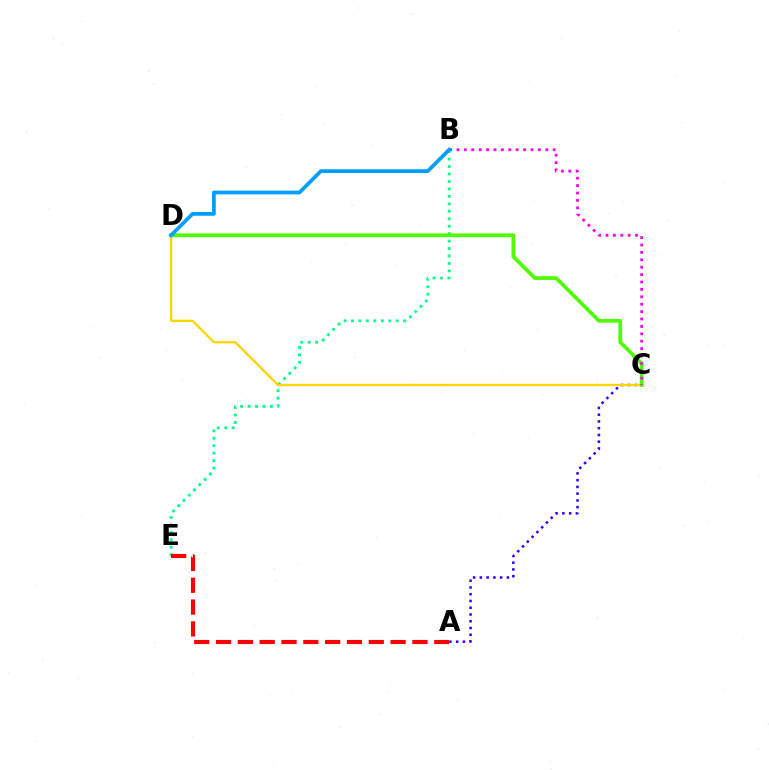{('B', 'E'): [{'color': '#00ff86', 'line_style': 'dotted', 'thickness': 2.02}], ('A', 'C'): [{'color': '#3700ff', 'line_style': 'dotted', 'thickness': 1.84}], ('C', 'D'): [{'color': '#ffd500', 'line_style': 'solid', 'thickness': 1.69}, {'color': '#4fff00', 'line_style': 'solid', 'thickness': 2.69}], ('B', 'C'): [{'color': '#ff00ed', 'line_style': 'dotted', 'thickness': 2.01}], ('A', 'E'): [{'color': '#ff0000', 'line_style': 'dashed', 'thickness': 2.96}], ('B', 'D'): [{'color': '#009eff', 'line_style': 'solid', 'thickness': 2.67}]}